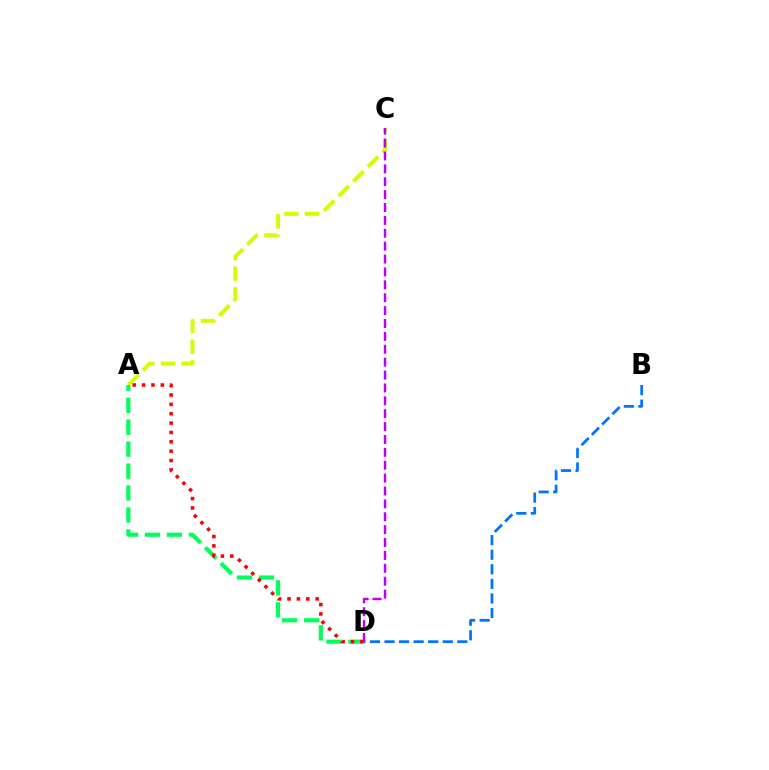{('A', 'C'): [{'color': '#d1ff00', 'line_style': 'dashed', 'thickness': 2.81}], ('A', 'D'): [{'color': '#00ff5c', 'line_style': 'dashed', 'thickness': 2.98}, {'color': '#ff0000', 'line_style': 'dotted', 'thickness': 2.55}], ('B', 'D'): [{'color': '#0074ff', 'line_style': 'dashed', 'thickness': 1.98}], ('C', 'D'): [{'color': '#b900ff', 'line_style': 'dashed', 'thickness': 1.75}]}